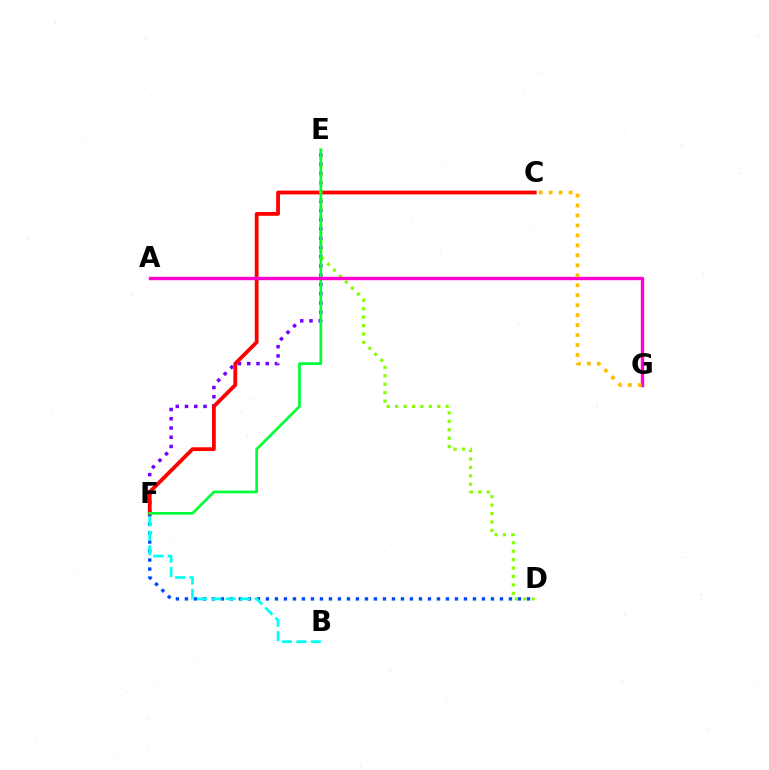{('D', 'F'): [{'color': '#004bff', 'line_style': 'dotted', 'thickness': 2.45}], ('B', 'F'): [{'color': '#00fff6', 'line_style': 'dashed', 'thickness': 1.96}], ('E', 'F'): [{'color': '#7200ff', 'line_style': 'dotted', 'thickness': 2.51}, {'color': '#00ff39', 'line_style': 'solid', 'thickness': 1.95}], ('C', 'F'): [{'color': '#ff0000', 'line_style': 'solid', 'thickness': 2.73}], ('D', 'E'): [{'color': '#84ff00', 'line_style': 'dotted', 'thickness': 2.29}], ('A', 'G'): [{'color': '#ff00cf', 'line_style': 'solid', 'thickness': 2.43}], ('C', 'G'): [{'color': '#ffbd00', 'line_style': 'dotted', 'thickness': 2.71}]}